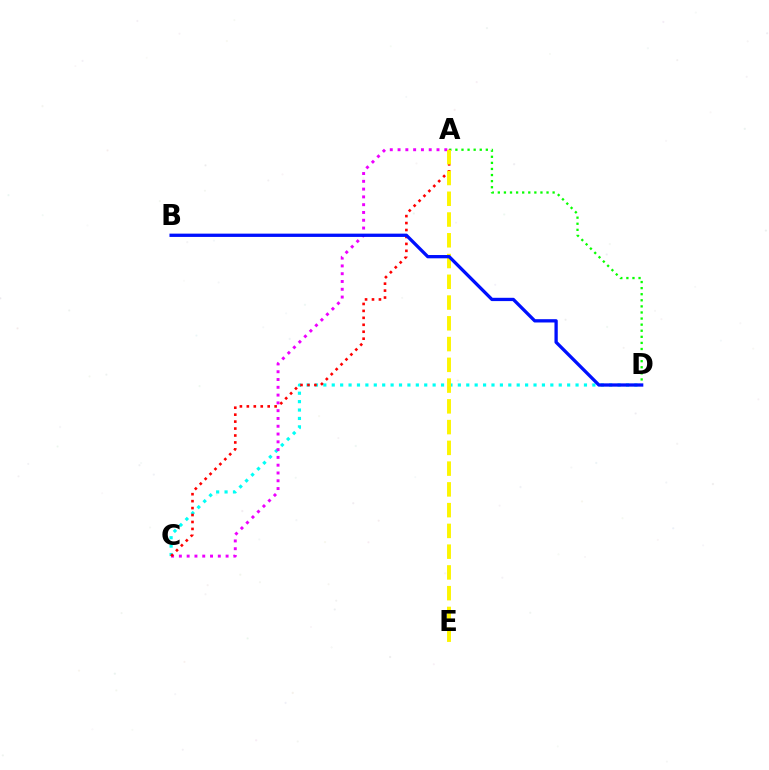{('C', 'D'): [{'color': '#00fff6', 'line_style': 'dotted', 'thickness': 2.28}], ('A', 'D'): [{'color': '#08ff00', 'line_style': 'dotted', 'thickness': 1.65}], ('A', 'C'): [{'color': '#ee00ff', 'line_style': 'dotted', 'thickness': 2.12}, {'color': '#ff0000', 'line_style': 'dotted', 'thickness': 1.89}], ('A', 'E'): [{'color': '#fcf500', 'line_style': 'dashed', 'thickness': 2.82}], ('B', 'D'): [{'color': '#0010ff', 'line_style': 'solid', 'thickness': 2.37}]}